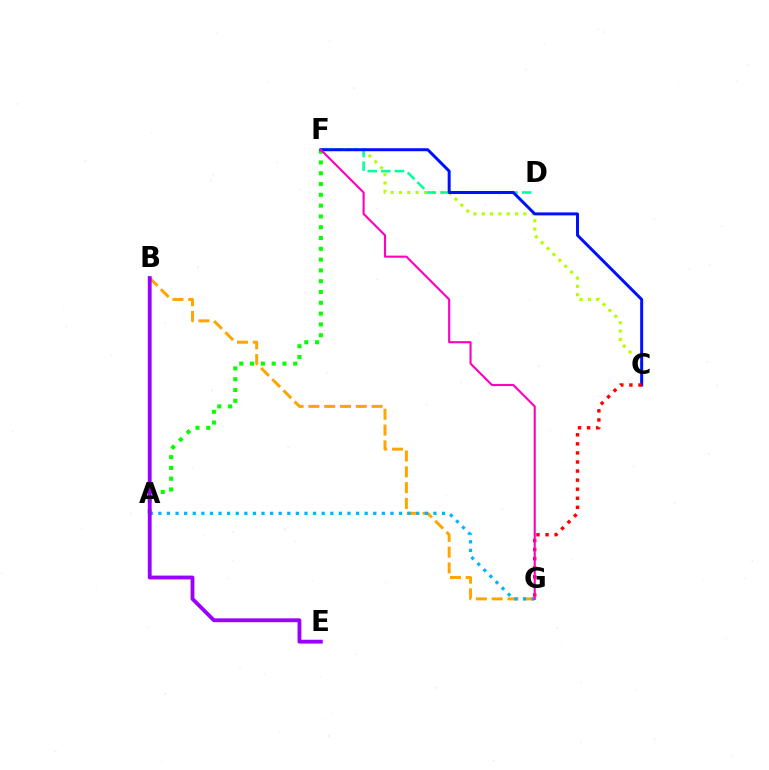{('C', 'F'): [{'color': '#b3ff00', 'line_style': 'dotted', 'thickness': 2.26}, {'color': '#0010ff', 'line_style': 'solid', 'thickness': 2.15}], ('B', 'G'): [{'color': '#ffa500', 'line_style': 'dashed', 'thickness': 2.15}], ('A', 'G'): [{'color': '#00b5ff', 'line_style': 'dotted', 'thickness': 2.34}], ('D', 'F'): [{'color': '#00ff9d', 'line_style': 'dashed', 'thickness': 1.85}], ('A', 'F'): [{'color': '#08ff00', 'line_style': 'dotted', 'thickness': 2.93}], ('B', 'E'): [{'color': '#9b00ff', 'line_style': 'solid', 'thickness': 2.76}], ('C', 'G'): [{'color': '#ff0000', 'line_style': 'dotted', 'thickness': 2.46}], ('F', 'G'): [{'color': '#ff00bd', 'line_style': 'solid', 'thickness': 1.53}]}